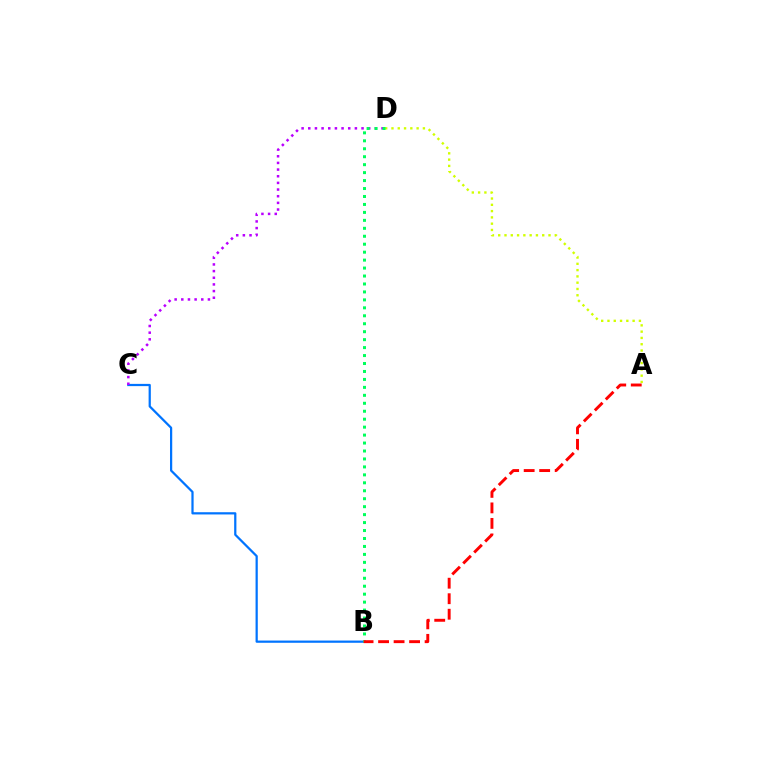{('A', 'D'): [{'color': '#d1ff00', 'line_style': 'dotted', 'thickness': 1.71}], ('B', 'C'): [{'color': '#0074ff', 'line_style': 'solid', 'thickness': 1.61}], ('C', 'D'): [{'color': '#b900ff', 'line_style': 'dotted', 'thickness': 1.81}], ('B', 'D'): [{'color': '#00ff5c', 'line_style': 'dotted', 'thickness': 2.16}], ('A', 'B'): [{'color': '#ff0000', 'line_style': 'dashed', 'thickness': 2.11}]}